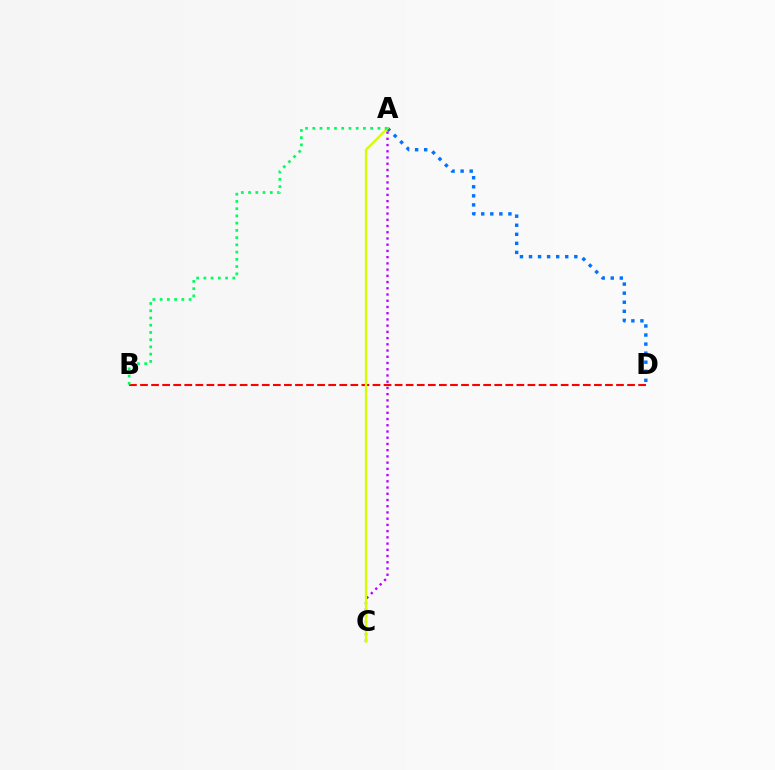{('B', 'D'): [{'color': '#ff0000', 'line_style': 'dashed', 'thickness': 1.5}], ('A', 'C'): [{'color': '#b900ff', 'line_style': 'dotted', 'thickness': 1.69}, {'color': '#d1ff00', 'line_style': 'solid', 'thickness': 1.62}], ('A', 'D'): [{'color': '#0074ff', 'line_style': 'dotted', 'thickness': 2.46}], ('A', 'B'): [{'color': '#00ff5c', 'line_style': 'dotted', 'thickness': 1.97}]}